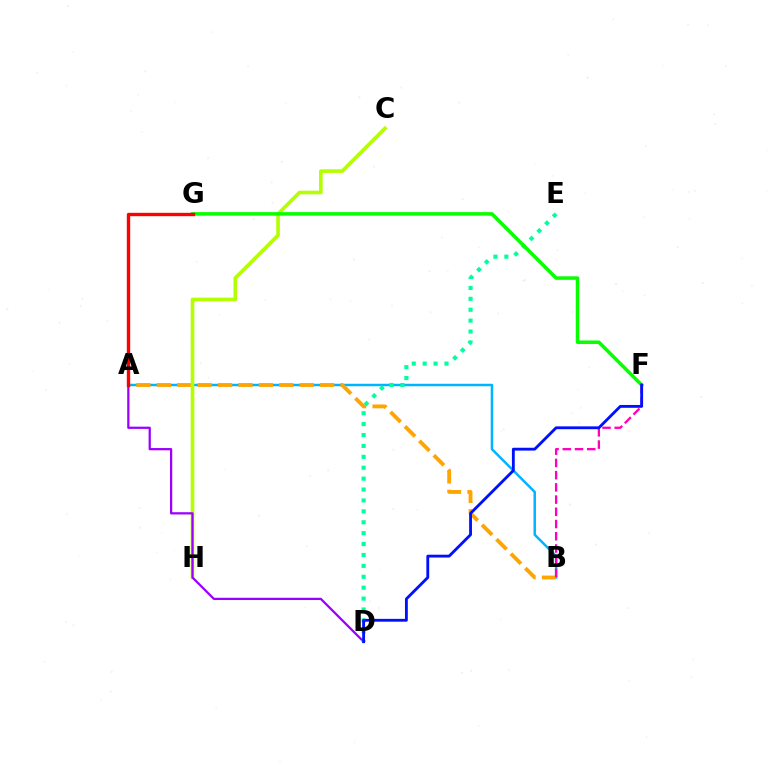{('A', 'B'): [{'color': '#00b5ff', 'line_style': 'solid', 'thickness': 1.79}, {'color': '#ffa500', 'line_style': 'dashed', 'thickness': 2.77}], ('C', 'H'): [{'color': '#b3ff00', 'line_style': 'solid', 'thickness': 2.6}], ('A', 'D'): [{'color': '#9b00ff', 'line_style': 'solid', 'thickness': 1.62}], ('D', 'E'): [{'color': '#00ff9d', 'line_style': 'dotted', 'thickness': 2.96}], ('B', 'F'): [{'color': '#ff00bd', 'line_style': 'dashed', 'thickness': 1.66}], ('F', 'G'): [{'color': '#08ff00', 'line_style': 'solid', 'thickness': 2.53}], ('D', 'F'): [{'color': '#0010ff', 'line_style': 'solid', 'thickness': 2.04}], ('A', 'G'): [{'color': '#ff0000', 'line_style': 'solid', 'thickness': 2.43}]}